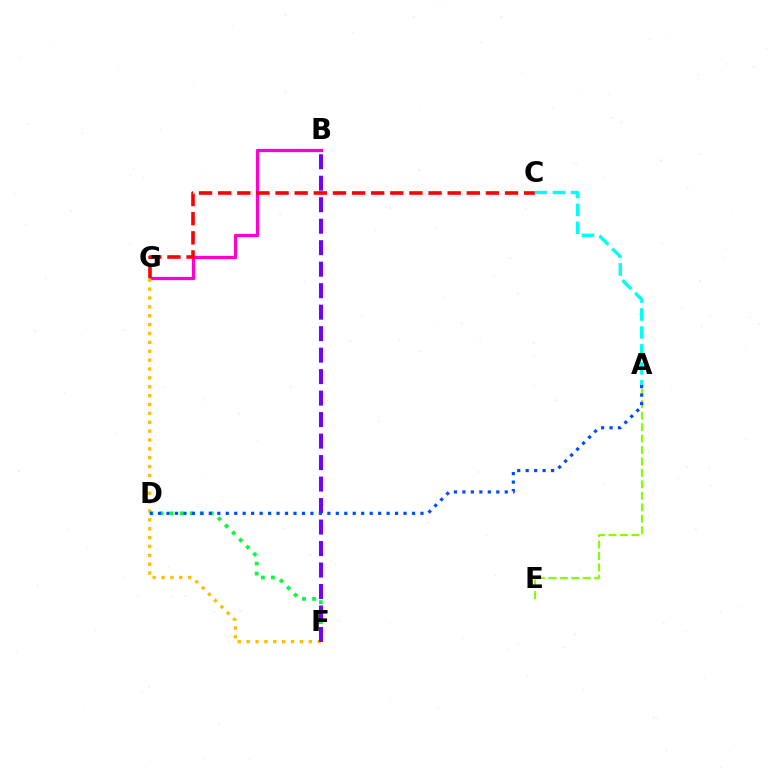{('B', 'G'): [{'color': '#ff00cf', 'line_style': 'solid', 'thickness': 2.34}], ('F', 'G'): [{'color': '#ffbd00', 'line_style': 'dotted', 'thickness': 2.41}], ('D', 'F'): [{'color': '#00ff39', 'line_style': 'dotted', 'thickness': 2.72}], ('C', 'G'): [{'color': '#ff0000', 'line_style': 'dashed', 'thickness': 2.6}], ('A', 'C'): [{'color': '#00fff6', 'line_style': 'dashed', 'thickness': 2.44}], ('B', 'F'): [{'color': '#7200ff', 'line_style': 'dashed', 'thickness': 2.92}], ('A', 'E'): [{'color': '#84ff00', 'line_style': 'dashed', 'thickness': 1.56}], ('A', 'D'): [{'color': '#004bff', 'line_style': 'dotted', 'thickness': 2.3}]}